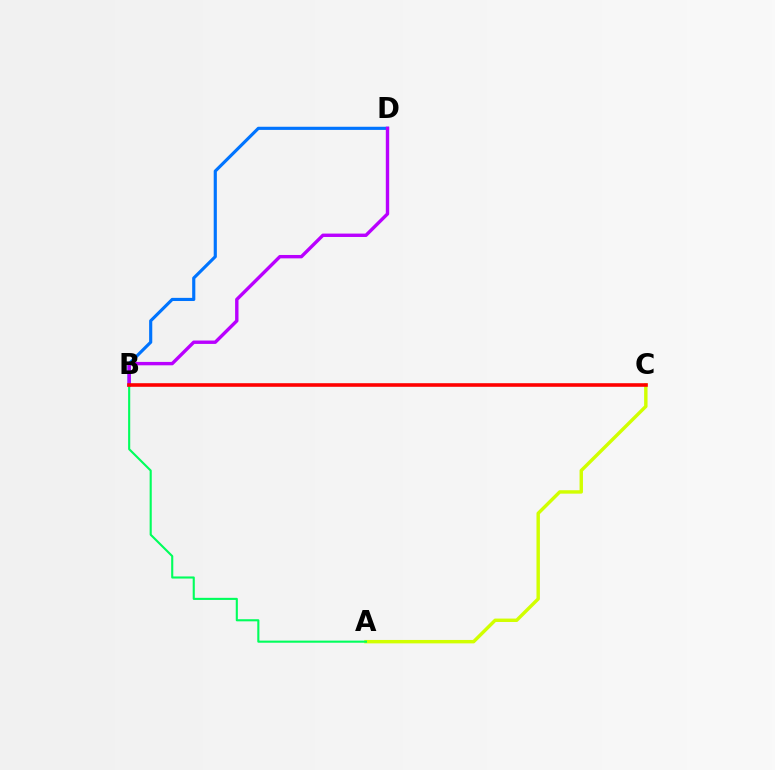{('B', 'D'): [{'color': '#0074ff', 'line_style': 'solid', 'thickness': 2.27}, {'color': '#b900ff', 'line_style': 'solid', 'thickness': 2.44}], ('A', 'C'): [{'color': '#d1ff00', 'line_style': 'solid', 'thickness': 2.46}], ('A', 'B'): [{'color': '#00ff5c', 'line_style': 'solid', 'thickness': 1.52}], ('B', 'C'): [{'color': '#ff0000', 'line_style': 'solid', 'thickness': 2.59}]}